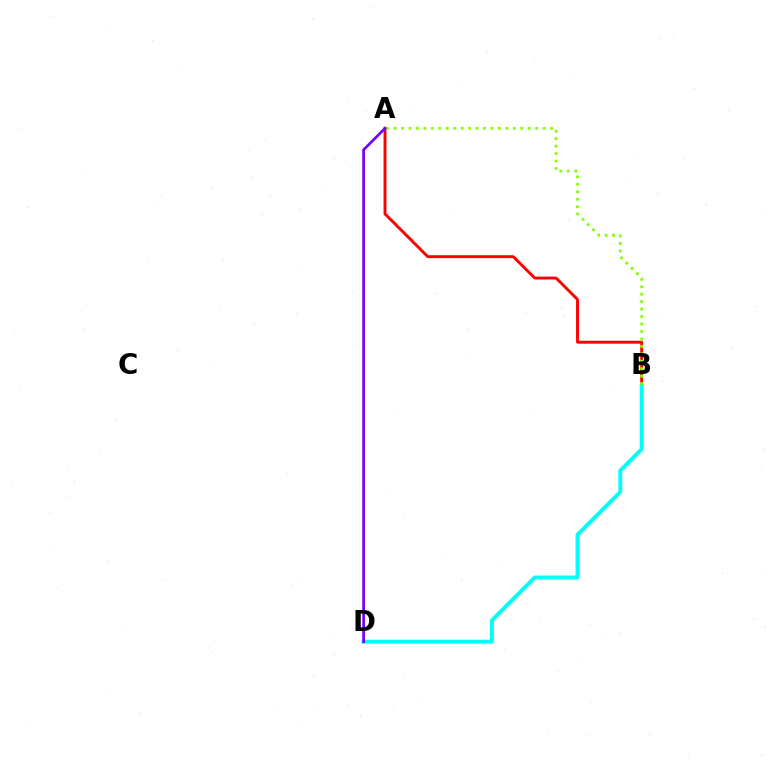{('A', 'B'): [{'color': '#ff0000', 'line_style': 'solid', 'thickness': 2.09}, {'color': '#84ff00', 'line_style': 'dotted', 'thickness': 2.02}], ('B', 'D'): [{'color': '#00fff6', 'line_style': 'solid', 'thickness': 2.81}], ('A', 'D'): [{'color': '#7200ff', 'line_style': 'solid', 'thickness': 1.93}]}